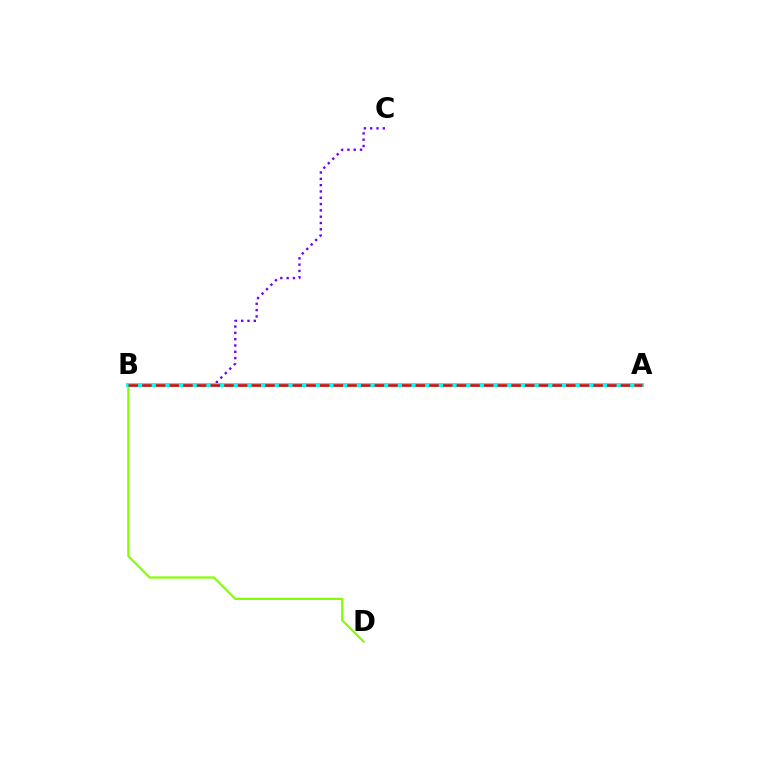{('B', 'D'): [{'color': '#84ff00', 'line_style': 'solid', 'thickness': 1.61}], ('B', 'C'): [{'color': '#7200ff', 'line_style': 'dotted', 'thickness': 1.71}], ('A', 'B'): [{'color': '#00fff6', 'line_style': 'solid', 'thickness': 2.87}, {'color': '#ff0000', 'line_style': 'dashed', 'thickness': 1.86}]}